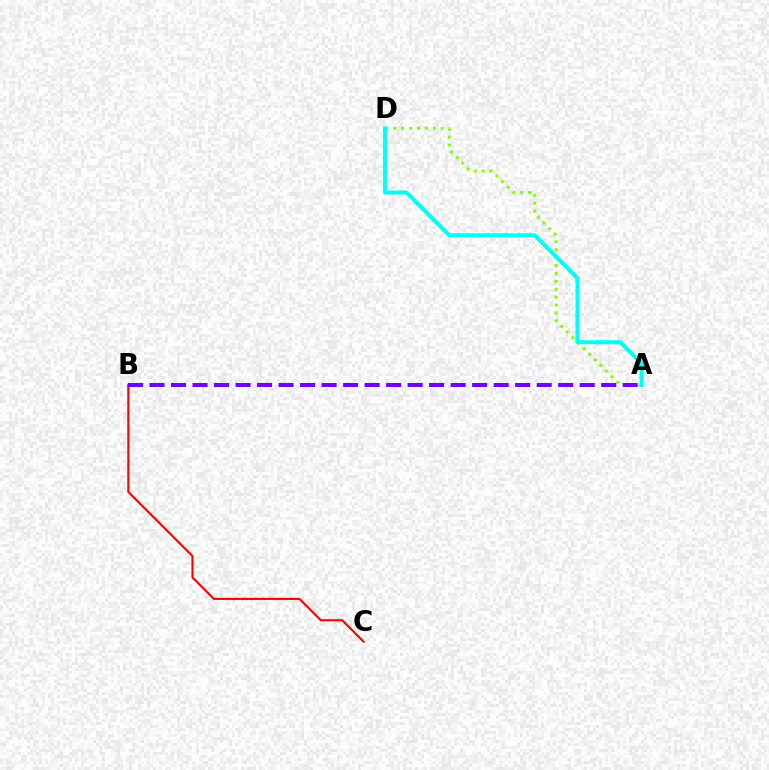{('B', 'C'): [{'color': '#ff0000', 'line_style': 'solid', 'thickness': 1.53}], ('A', 'D'): [{'color': '#84ff00', 'line_style': 'dotted', 'thickness': 2.15}, {'color': '#00fff6', 'line_style': 'solid', 'thickness': 2.9}], ('A', 'B'): [{'color': '#7200ff', 'line_style': 'dashed', 'thickness': 2.92}]}